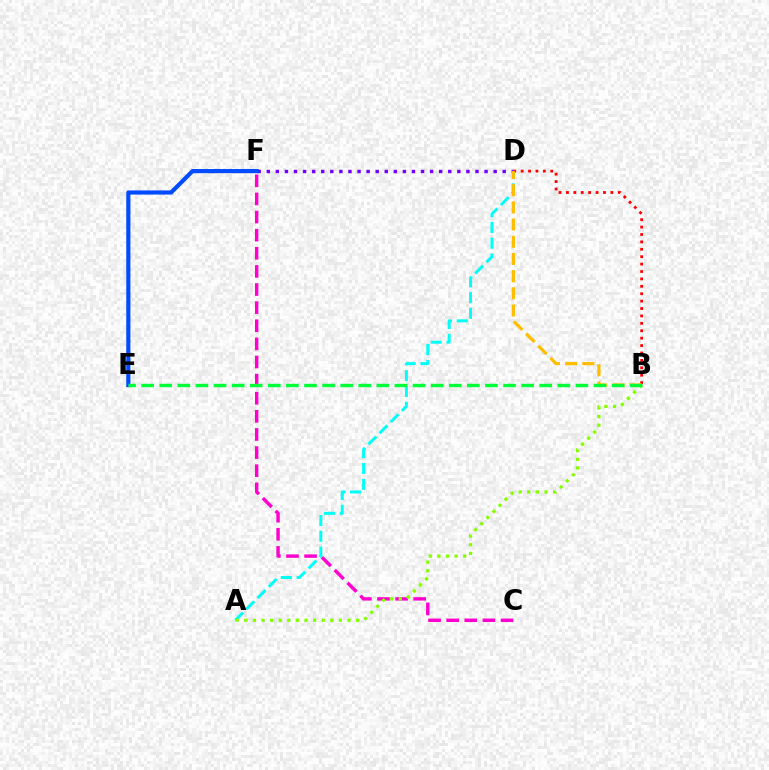{('D', 'F'): [{'color': '#7200ff', 'line_style': 'dotted', 'thickness': 2.47}], ('E', 'F'): [{'color': '#004bff', 'line_style': 'solid', 'thickness': 2.99}], ('C', 'F'): [{'color': '#ff00cf', 'line_style': 'dashed', 'thickness': 2.46}], ('A', 'D'): [{'color': '#00fff6', 'line_style': 'dashed', 'thickness': 2.15}], ('A', 'B'): [{'color': '#84ff00', 'line_style': 'dotted', 'thickness': 2.34}], ('B', 'D'): [{'color': '#ff0000', 'line_style': 'dotted', 'thickness': 2.01}, {'color': '#ffbd00', 'line_style': 'dashed', 'thickness': 2.33}], ('B', 'E'): [{'color': '#00ff39', 'line_style': 'dashed', 'thickness': 2.46}]}